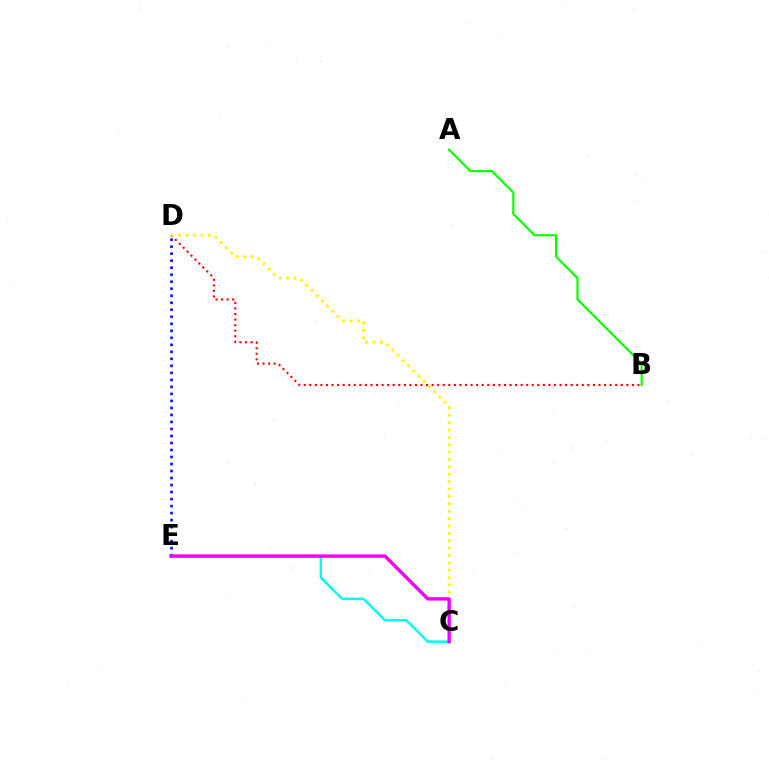{('B', 'D'): [{'color': '#ff0000', 'line_style': 'dotted', 'thickness': 1.51}], ('C', 'D'): [{'color': '#fcf500', 'line_style': 'dotted', 'thickness': 2.0}], ('C', 'E'): [{'color': '#00fff6', 'line_style': 'solid', 'thickness': 1.79}, {'color': '#ee00ff', 'line_style': 'solid', 'thickness': 2.44}], ('D', 'E'): [{'color': '#0010ff', 'line_style': 'dotted', 'thickness': 1.91}], ('A', 'B'): [{'color': '#08ff00', 'line_style': 'solid', 'thickness': 1.56}]}